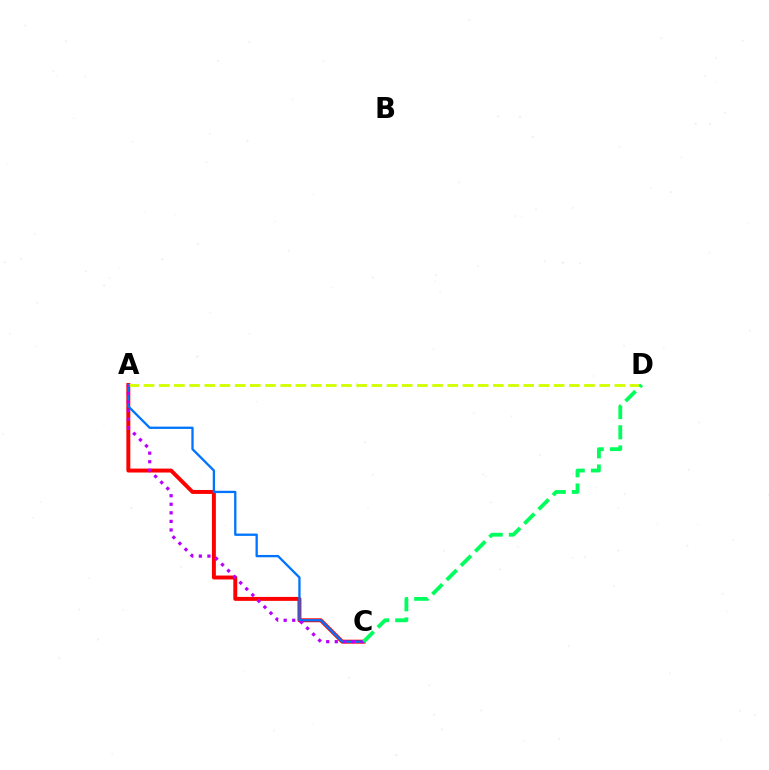{('A', 'C'): [{'color': '#ff0000', 'line_style': 'solid', 'thickness': 2.83}, {'color': '#0074ff', 'line_style': 'solid', 'thickness': 1.66}, {'color': '#b900ff', 'line_style': 'dotted', 'thickness': 2.33}], ('A', 'D'): [{'color': '#d1ff00', 'line_style': 'dashed', 'thickness': 2.06}], ('C', 'D'): [{'color': '#00ff5c', 'line_style': 'dashed', 'thickness': 2.74}]}